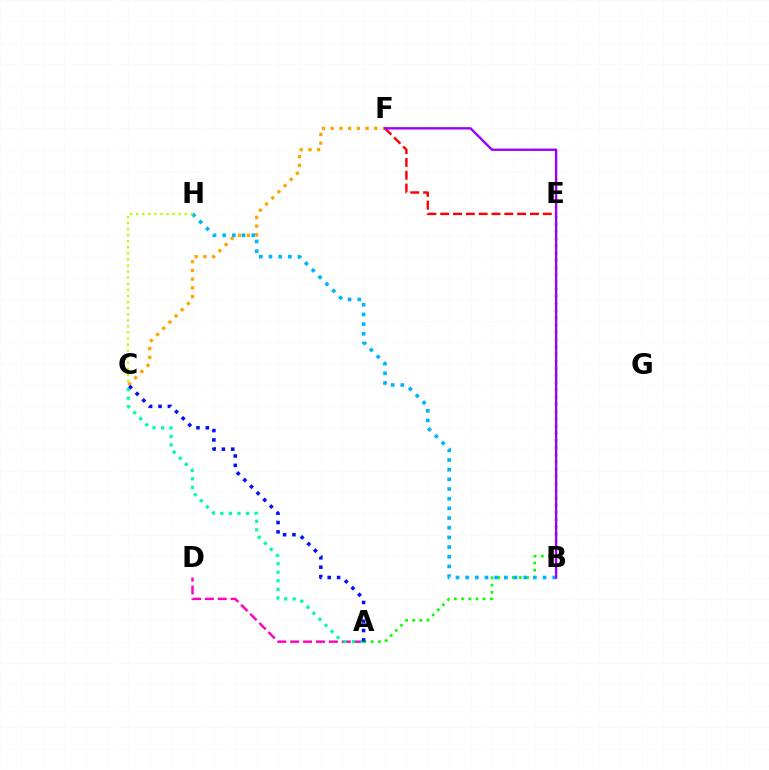{('A', 'E'): [{'color': '#08ff00', 'line_style': 'dotted', 'thickness': 1.96}], ('E', 'F'): [{'color': '#ff0000', 'line_style': 'dashed', 'thickness': 1.74}], ('C', 'F'): [{'color': '#ffa500', 'line_style': 'dotted', 'thickness': 2.37}], ('A', 'D'): [{'color': '#ff00bd', 'line_style': 'dashed', 'thickness': 1.75}], ('B', 'H'): [{'color': '#00b5ff', 'line_style': 'dotted', 'thickness': 2.63}], ('C', 'H'): [{'color': '#b3ff00', 'line_style': 'dotted', 'thickness': 1.65}], ('B', 'F'): [{'color': '#9b00ff', 'line_style': 'solid', 'thickness': 1.72}], ('A', 'C'): [{'color': '#00ff9d', 'line_style': 'dotted', 'thickness': 2.32}, {'color': '#0010ff', 'line_style': 'dotted', 'thickness': 2.54}]}